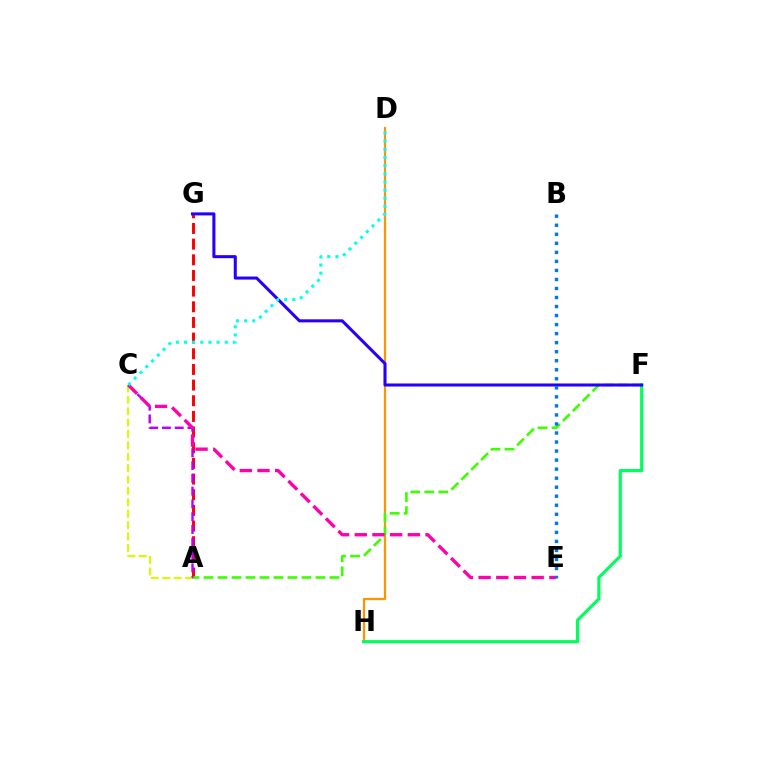{('A', 'C'): [{'color': '#d1ff00', 'line_style': 'dashed', 'thickness': 1.55}, {'color': '#b900ff', 'line_style': 'dashed', 'thickness': 1.74}], ('A', 'G'): [{'color': '#ff0000', 'line_style': 'dashed', 'thickness': 2.13}], ('D', 'H'): [{'color': '#ff9400', 'line_style': 'solid', 'thickness': 1.6}], ('A', 'F'): [{'color': '#3dff00', 'line_style': 'dashed', 'thickness': 1.9}], ('F', 'H'): [{'color': '#00ff5c', 'line_style': 'solid', 'thickness': 2.26}], ('C', 'E'): [{'color': '#ff00ac', 'line_style': 'dashed', 'thickness': 2.4}], ('F', 'G'): [{'color': '#2500ff', 'line_style': 'solid', 'thickness': 2.19}], ('C', 'D'): [{'color': '#00fff6', 'line_style': 'dotted', 'thickness': 2.21}], ('B', 'E'): [{'color': '#0074ff', 'line_style': 'dotted', 'thickness': 2.45}]}